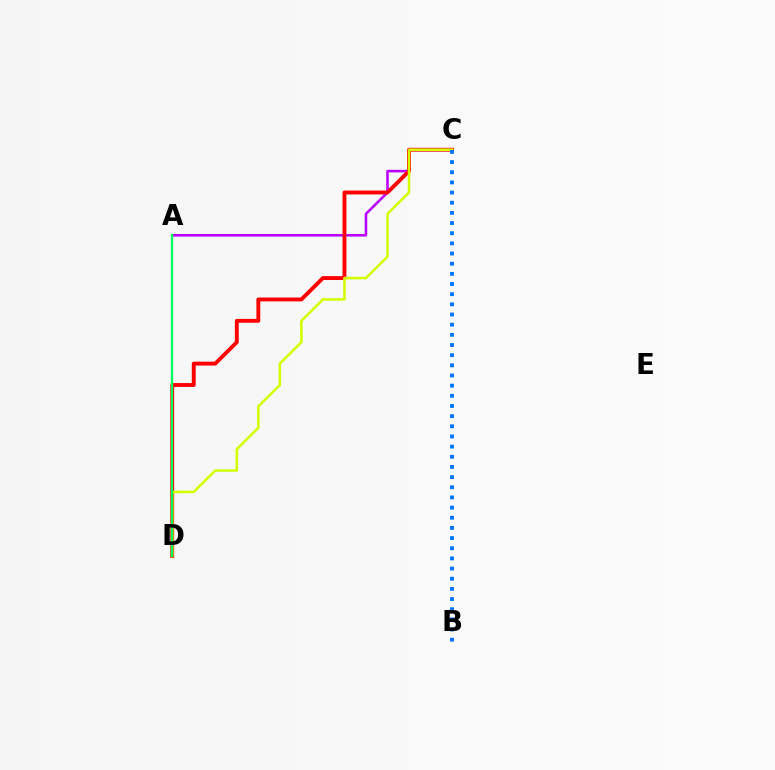{('A', 'C'): [{'color': '#b900ff', 'line_style': 'solid', 'thickness': 1.85}], ('C', 'D'): [{'color': '#ff0000', 'line_style': 'solid', 'thickness': 2.79}, {'color': '#d1ff00', 'line_style': 'solid', 'thickness': 1.84}], ('A', 'D'): [{'color': '#00ff5c', 'line_style': 'solid', 'thickness': 1.67}], ('B', 'C'): [{'color': '#0074ff', 'line_style': 'dotted', 'thickness': 2.76}]}